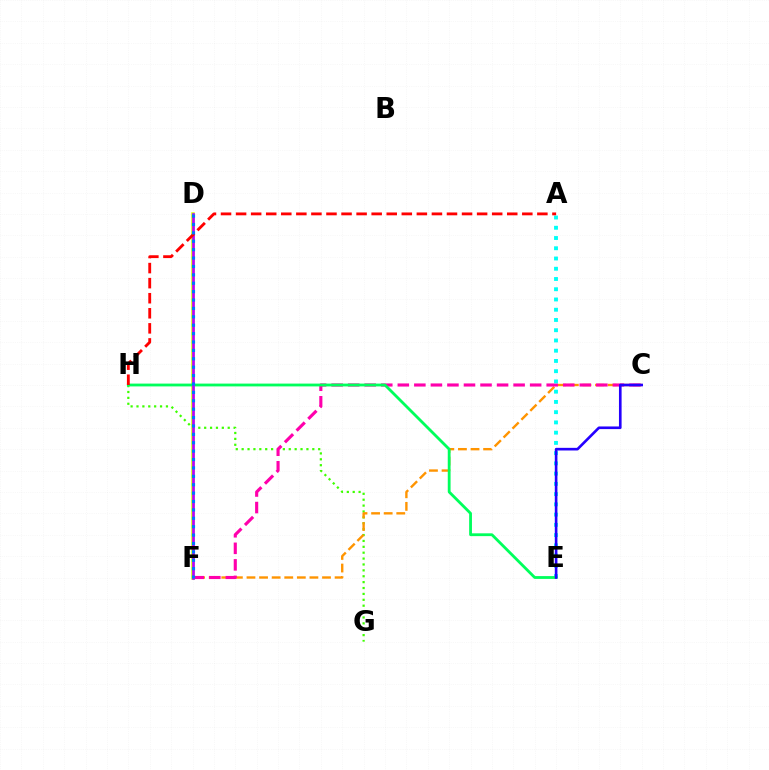{('G', 'H'): [{'color': '#3dff00', 'line_style': 'dotted', 'thickness': 1.6}], ('C', 'F'): [{'color': '#ff9400', 'line_style': 'dashed', 'thickness': 1.71}, {'color': '#ff00ac', 'line_style': 'dashed', 'thickness': 2.25}], ('D', 'F'): [{'color': '#d1ff00', 'line_style': 'solid', 'thickness': 2.54}, {'color': '#b900ff', 'line_style': 'solid', 'thickness': 1.92}, {'color': '#0074ff', 'line_style': 'dotted', 'thickness': 2.28}], ('A', 'E'): [{'color': '#00fff6', 'line_style': 'dotted', 'thickness': 2.78}], ('E', 'H'): [{'color': '#00ff5c', 'line_style': 'solid', 'thickness': 2.03}], ('C', 'E'): [{'color': '#2500ff', 'line_style': 'solid', 'thickness': 1.9}], ('A', 'H'): [{'color': '#ff0000', 'line_style': 'dashed', 'thickness': 2.05}]}